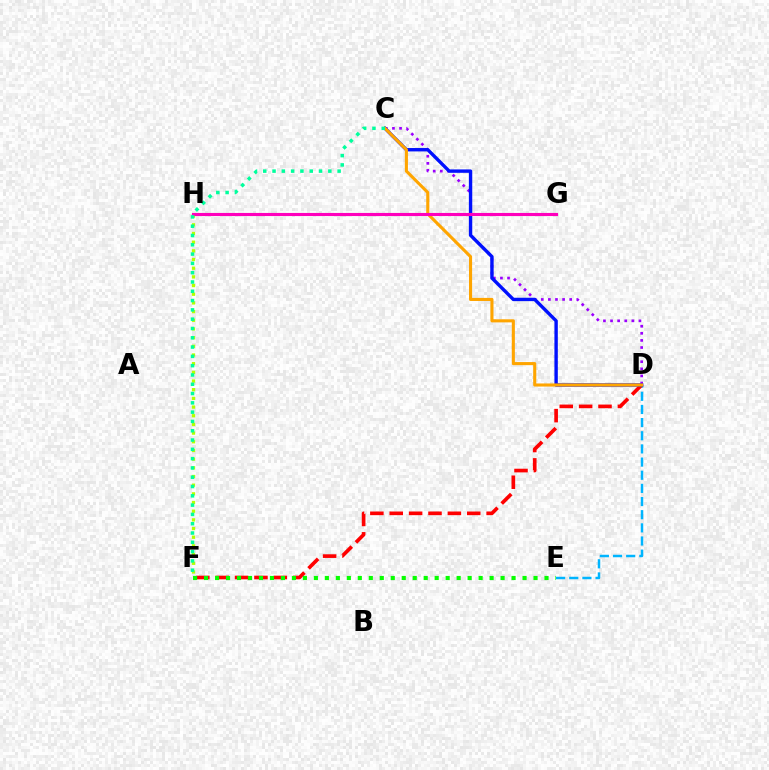{('F', 'H'): [{'color': '#b3ff00', 'line_style': 'dotted', 'thickness': 2.36}], ('D', 'E'): [{'color': '#00b5ff', 'line_style': 'dashed', 'thickness': 1.79}], ('D', 'F'): [{'color': '#ff0000', 'line_style': 'dashed', 'thickness': 2.63}], ('C', 'D'): [{'color': '#9b00ff', 'line_style': 'dotted', 'thickness': 1.93}, {'color': '#0010ff', 'line_style': 'solid', 'thickness': 2.44}, {'color': '#ffa500', 'line_style': 'solid', 'thickness': 2.22}], ('E', 'F'): [{'color': '#08ff00', 'line_style': 'dotted', 'thickness': 2.98}], ('G', 'H'): [{'color': '#ff00bd', 'line_style': 'solid', 'thickness': 2.24}], ('C', 'F'): [{'color': '#00ff9d', 'line_style': 'dotted', 'thickness': 2.53}]}